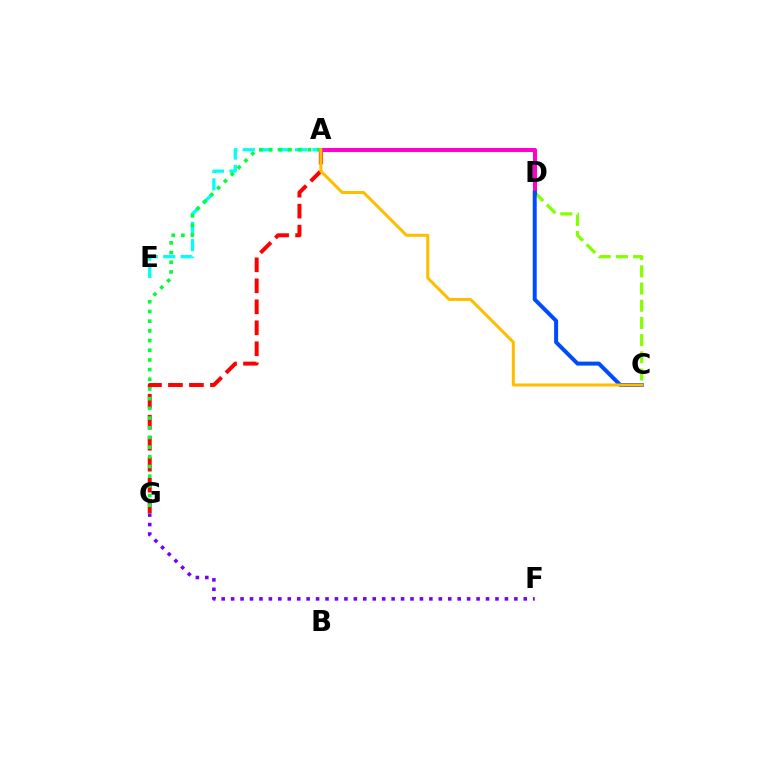{('A', 'E'): [{'color': '#00fff6', 'line_style': 'dashed', 'thickness': 2.36}], ('C', 'D'): [{'color': '#84ff00', 'line_style': 'dashed', 'thickness': 2.34}, {'color': '#004bff', 'line_style': 'solid', 'thickness': 2.87}], ('F', 'G'): [{'color': '#7200ff', 'line_style': 'dotted', 'thickness': 2.57}], ('A', 'G'): [{'color': '#ff0000', 'line_style': 'dashed', 'thickness': 2.85}, {'color': '#00ff39', 'line_style': 'dotted', 'thickness': 2.63}], ('A', 'D'): [{'color': '#ff00cf', 'line_style': 'solid', 'thickness': 2.91}], ('A', 'C'): [{'color': '#ffbd00', 'line_style': 'solid', 'thickness': 2.18}]}